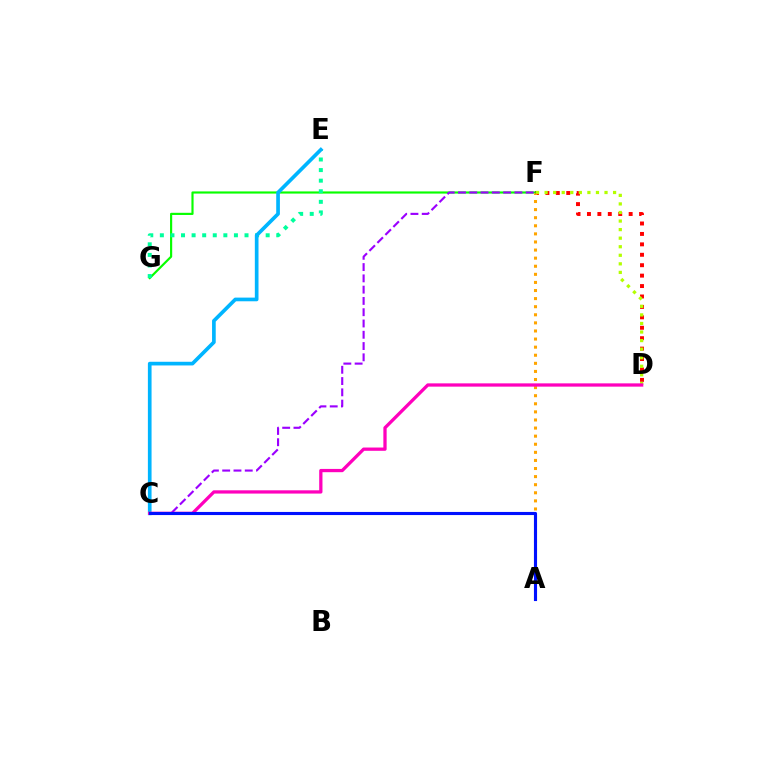{('D', 'F'): [{'color': '#ff0000', 'line_style': 'dotted', 'thickness': 2.83}, {'color': '#b3ff00', 'line_style': 'dotted', 'thickness': 2.33}], ('F', 'G'): [{'color': '#08ff00', 'line_style': 'solid', 'thickness': 1.56}], ('E', 'G'): [{'color': '#00ff9d', 'line_style': 'dotted', 'thickness': 2.88}], ('A', 'F'): [{'color': '#ffa500', 'line_style': 'dotted', 'thickness': 2.2}], ('C', 'E'): [{'color': '#00b5ff', 'line_style': 'solid', 'thickness': 2.65}], ('C', 'F'): [{'color': '#9b00ff', 'line_style': 'dashed', 'thickness': 1.53}], ('C', 'D'): [{'color': '#ff00bd', 'line_style': 'solid', 'thickness': 2.35}], ('A', 'C'): [{'color': '#0010ff', 'line_style': 'solid', 'thickness': 2.24}]}